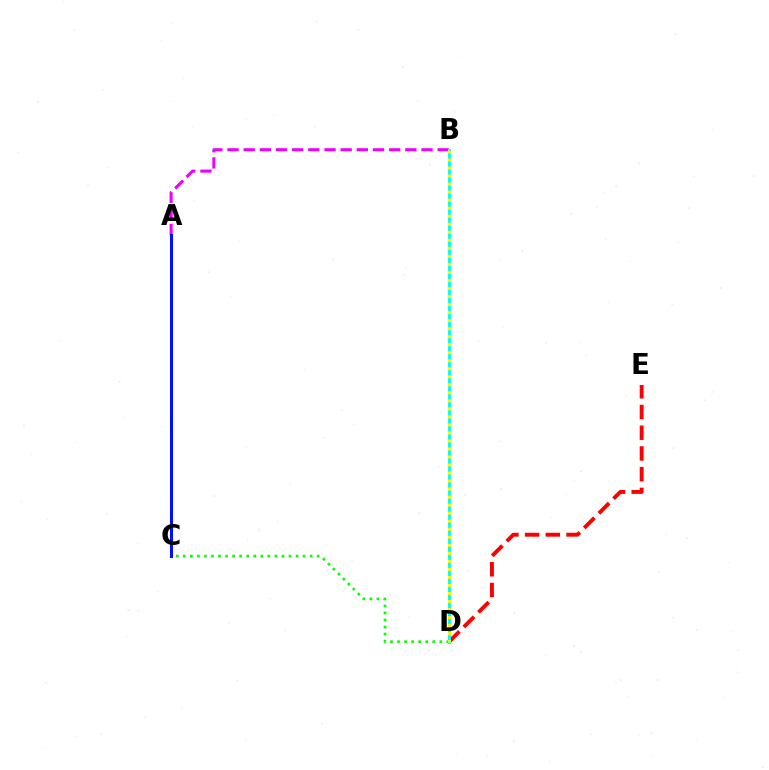{('C', 'D'): [{'color': '#08ff00', 'line_style': 'dotted', 'thickness': 1.91}], ('A', 'B'): [{'color': '#ee00ff', 'line_style': 'dashed', 'thickness': 2.2}], ('D', 'E'): [{'color': '#ff0000', 'line_style': 'dashed', 'thickness': 2.82}], ('A', 'C'): [{'color': '#0010ff', 'line_style': 'solid', 'thickness': 2.18}], ('B', 'D'): [{'color': '#00fff6', 'line_style': 'solid', 'thickness': 2.15}, {'color': '#fcf500', 'line_style': 'dotted', 'thickness': 2.18}]}